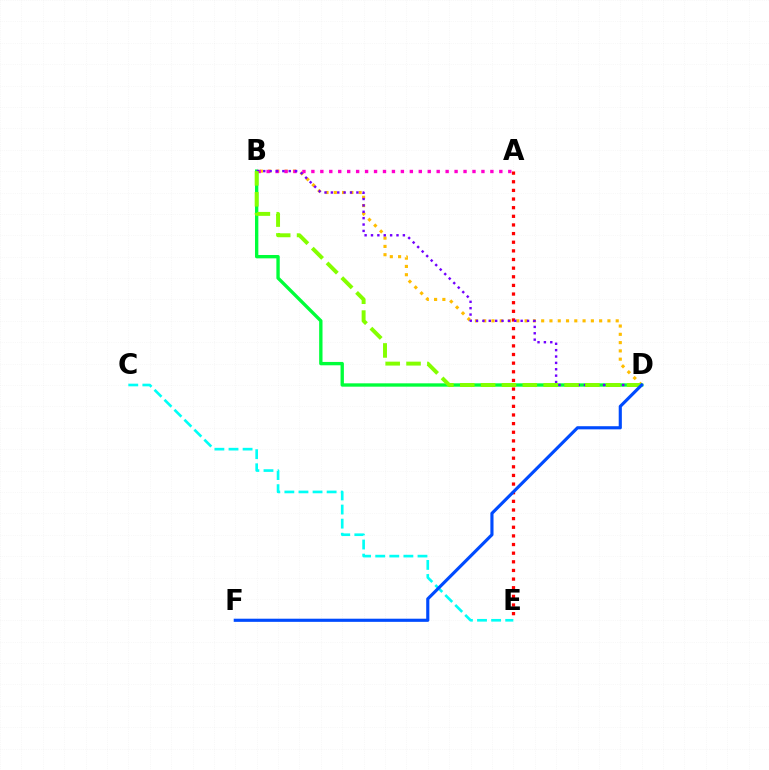{('B', 'D'): [{'color': '#00ff39', 'line_style': 'solid', 'thickness': 2.41}, {'color': '#ffbd00', 'line_style': 'dotted', 'thickness': 2.25}, {'color': '#7200ff', 'line_style': 'dotted', 'thickness': 1.73}, {'color': '#84ff00', 'line_style': 'dashed', 'thickness': 2.83}], ('A', 'E'): [{'color': '#ff0000', 'line_style': 'dotted', 'thickness': 2.35}], ('A', 'B'): [{'color': '#ff00cf', 'line_style': 'dotted', 'thickness': 2.43}], ('C', 'E'): [{'color': '#00fff6', 'line_style': 'dashed', 'thickness': 1.91}], ('D', 'F'): [{'color': '#004bff', 'line_style': 'solid', 'thickness': 2.26}]}